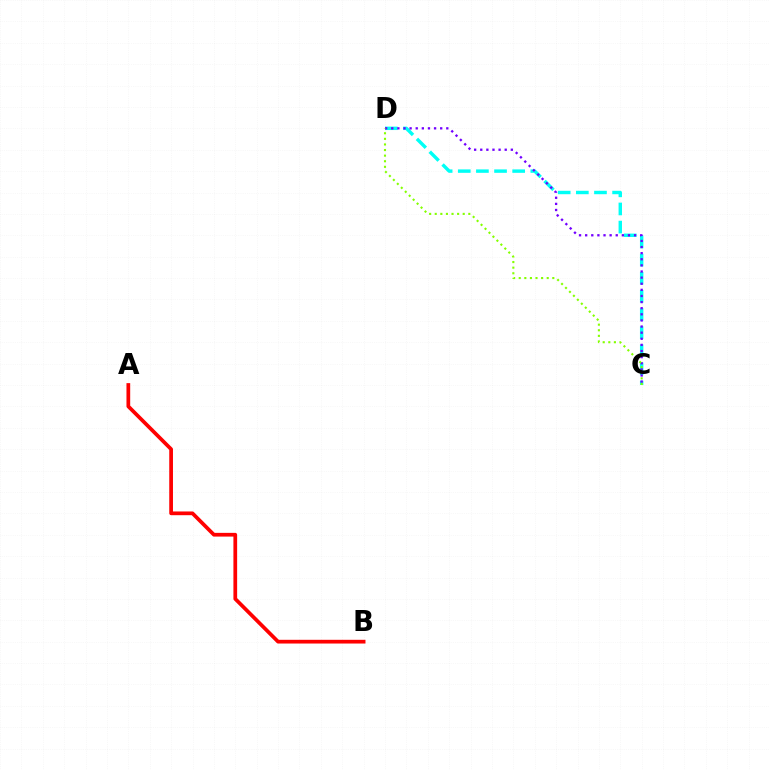{('C', 'D'): [{'color': '#00fff6', 'line_style': 'dashed', 'thickness': 2.46}, {'color': '#7200ff', 'line_style': 'dotted', 'thickness': 1.66}, {'color': '#84ff00', 'line_style': 'dotted', 'thickness': 1.52}], ('A', 'B'): [{'color': '#ff0000', 'line_style': 'solid', 'thickness': 2.68}]}